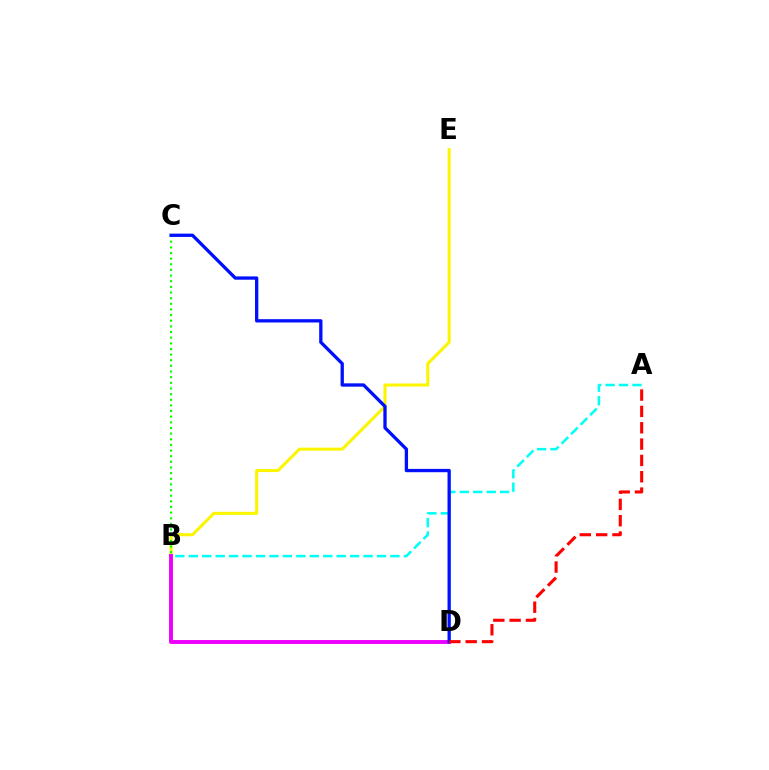{('B', 'E'): [{'color': '#fcf500', 'line_style': 'solid', 'thickness': 2.2}], ('B', 'C'): [{'color': '#08ff00', 'line_style': 'dotted', 'thickness': 1.53}], ('B', 'D'): [{'color': '#ee00ff', 'line_style': 'solid', 'thickness': 2.82}], ('A', 'B'): [{'color': '#00fff6', 'line_style': 'dashed', 'thickness': 1.83}], ('C', 'D'): [{'color': '#0010ff', 'line_style': 'solid', 'thickness': 2.38}], ('A', 'D'): [{'color': '#ff0000', 'line_style': 'dashed', 'thickness': 2.22}]}